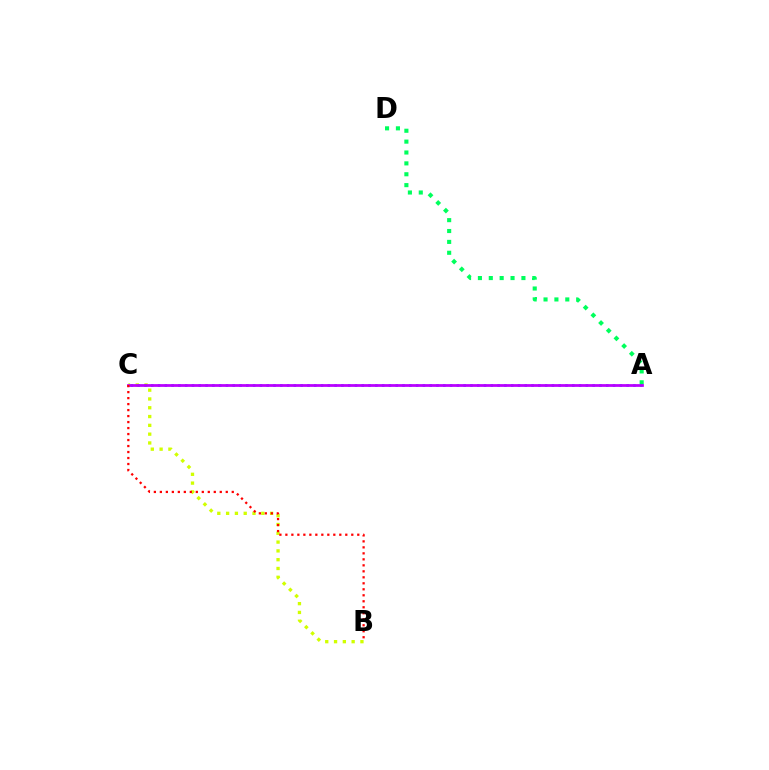{('A', 'D'): [{'color': '#00ff5c', 'line_style': 'dotted', 'thickness': 2.96}], ('B', 'C'): [{'color': '#d1ff00', 'line_style': 'dotted', 'thickness': 2.39}, {'color': '#ff0000', 'line_style': 'dotted', 'thickness': 1.63}], ('A', 'C'): [{'color': '#0074ff', 'line_style': 'dotted', 'thickness': 1.85}, {'color': '#b900ff', 'line_style': 'solid', 'thickness': 1.99}]}